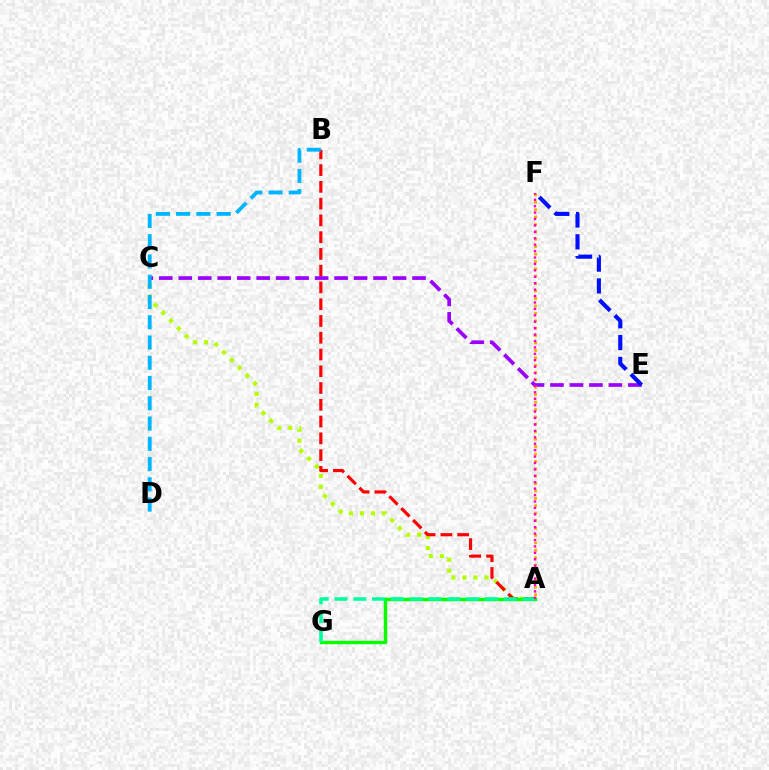{('A', 'C'): [{'color': '#b3ff00', 'line_style': 'dotted', 'thickness': 2.99}], ('A', 'B'): [{'color': '#ff0000', 'line_style': 'dashed', 'thickness': 2.28}], ('C', 'E'): [{'color': '#9b00ff', 'line_style': 'dashed', 'thickness': 2.65}], ('B', 'D'): [{'color': '#00b5ff', 'line_style': 'dashed', 'thickness': 2.75}], ('A', 'G'): [{'color': '#08ff00', 'line_style': 'solid', 'thickness': 2.46}, {'color': '#00ff9d', 'line_style': 'dashed', 'thickness': 2.55}], ('A', 'F'): [{'color': '#ffa500', 'line_style': 'dotted', 'thickness': 2.01}, {'color': '#ff00bd', 'line_style': 'dotted', 'thickness': 1.74}], ('E', 'F'): [{'color': '#0010ff', 'line_style': 'dashed', 'thickness': 2.97}]}